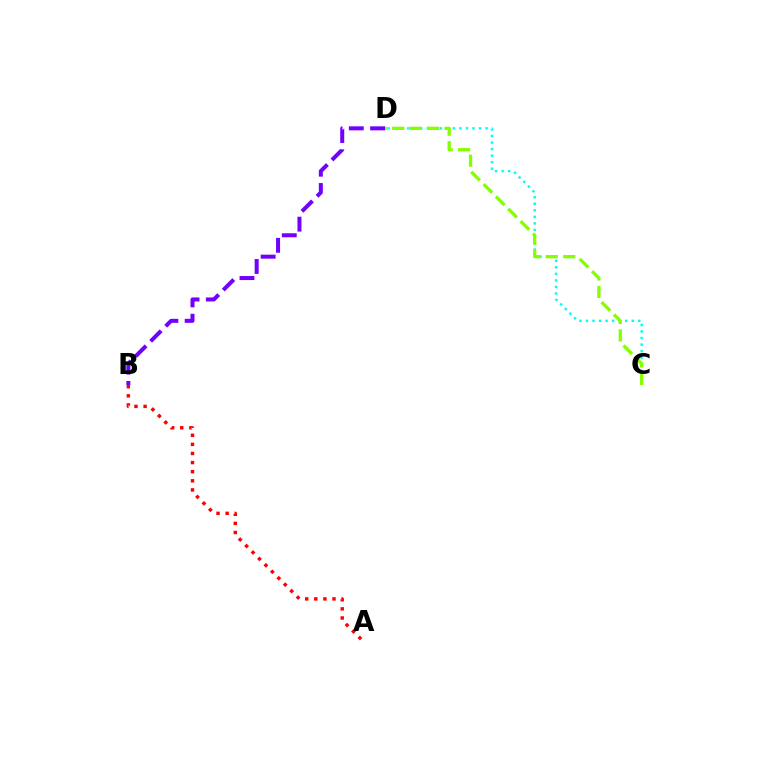{('C', 'D'): [{'color': '#00fff6', 'line_style': 'dotted', 'thickness': 1.78}, {'color': '#84ff00', 'line_style': 'dashed', 'thickness': 2.37}], ('A', 'B'): [{'color': '#ff0000', 'line_style': 'dotted', 'thickness': 2.47}], ('B', 'D'): [{'color': '#7200ff', 'line_style': 'dashed', 'thickness': 2.89}]}